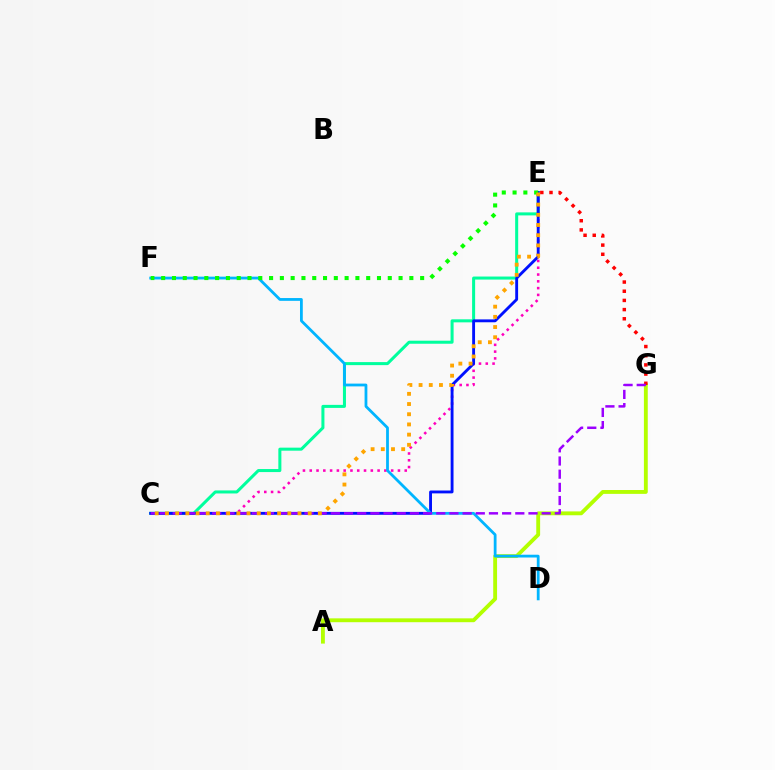{('A', 'G'): [{'color': '#b3ff00', 'line_style': 'solid', 'thickness': 2.77}], ('C', 'E'): [{'color': '#00ff9d', 'line_style': 'solid', 'thickness': 2.18}, {'color': '#ff00bd', 'line_style': 'dotted', 'thickness': 1.84}, {'color': '#0010ff', 'line_style': 'solid', 'thickness': 2.06}, {'color': '#ffa500', 'line_style': 'dotted', 'thickness': 2.77}], ('D', 'F'): [{'color': '#00b5ff', 'line_style': 'solid', 'thickness': 2.01}], ('E', 'G'): [{'color': '#ff0000', 'line_style': 'dotted', 'thickness': 2.49}], ('E', 'F'): [{'color': '#08ff00', 'line_style': 'dotted', 'thickness': 2.93}], ('C', 'G'): [{'color': '#9b00ff', 'line_style': 'dashed', 'thickness': 1.79}]}